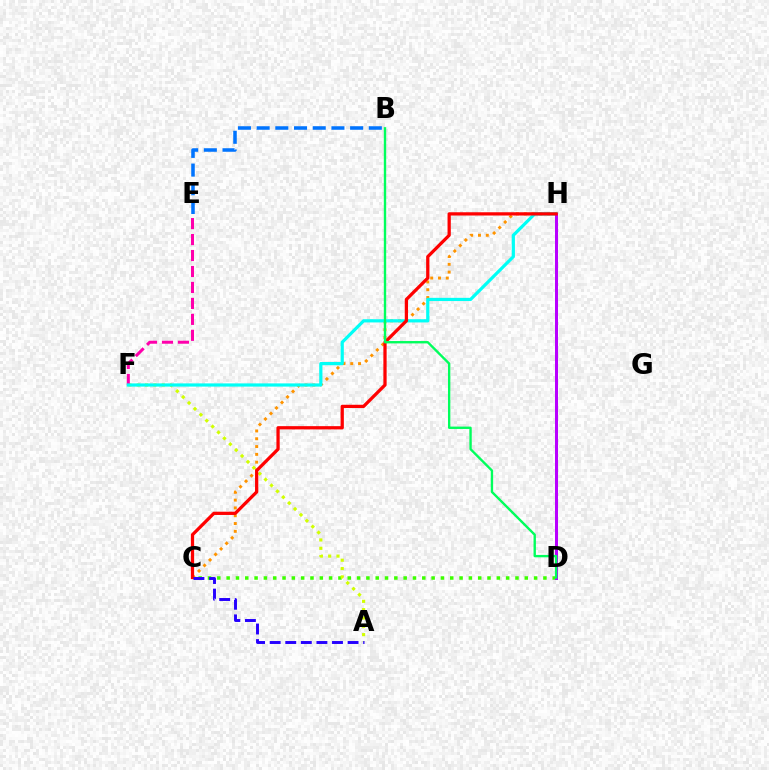{('C', 'D'): [{'color': '#3dff00', 'line_style': 'dotted', 'thickness': 2.53}], ('A', 'F'): [{'color': '#d1ff00', 'line_style': 'dotted', 'thickness': 2.26}], ('B', 'E'): [{'color': '#0074ff', 'line_style': 'dashed', 'thickness': 2.54}], ('C', 'H'): [{'color': '#ff9400', 'line_style': 'dotted', 'thickness': 2.12}, {'color': '#ff0000', 'line_style': 'solid', 'thickness': 2.35}], ('E', 'F'): [{'color': '#ff00ac', 'line_style': 'dashed', 'thickness': 2.17}], ('F', 'H'): [{'color': '#00fff6', 'line_style': 'solid', 'thickness': 2.31}], ('D', 'H'): [{'color': '#b900ff', 'line_style': 'solid', 'thickness': 2.17}], ('B', 'D'): [{'color': '#00ff5c', 'line_style': 'solid', 'thickness': 1.71}], ('A', 'C'): [{'color': '#2500ff', 'line_style': 'dashed', 'thickness': 2.12}]}